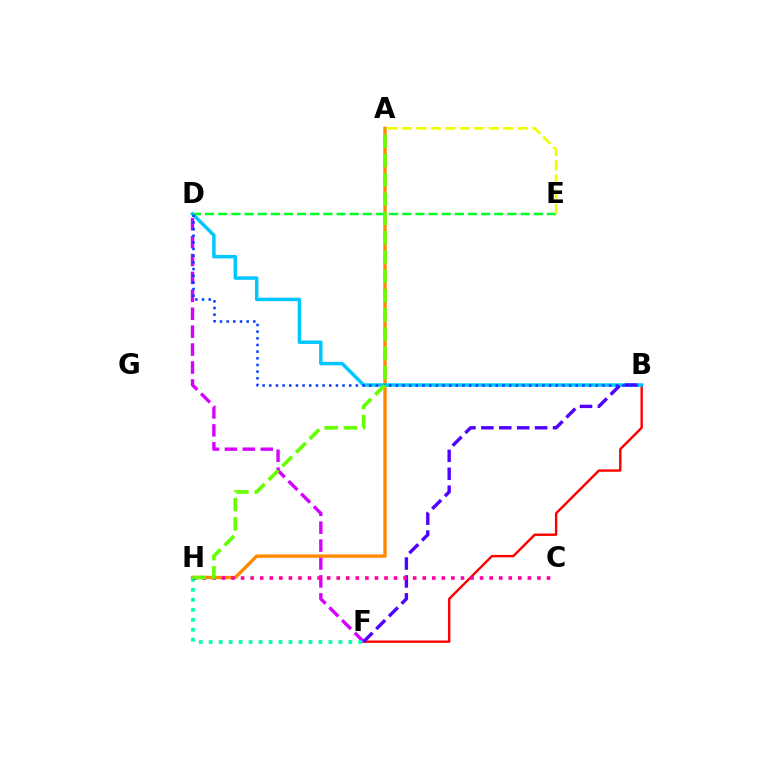{('B', 'F'): [{'color': '#ff0000', 'line_style': 'solid', 'thickness': 1.73}, {'color': '#4f00ff', 'line_style': 'dashed', 'thickness': 2.43}], ('D', 'F'): [{'color': '#d600ff', 'line_style': 'dashed', 'thickness': 2.43}], ('A', 'H'): [{'color': '#ff8800', 'line_style': 'solid', 'thickness': 2.41}, {'color': '#66ff00', 'line_style': 'dashed', 'thickness': 2.62}], ('B', 'D'): [{'color': '#00c7ff', 'line_style': 'solid', 'thickness': 2.5}, {'color': '#003fff', 'line_style': 'dotted', 'thickness': 1.81}], ('D', 'E'): [{'color': '#00ff27', 'line_style': 'dashed', 'thickness': 1.79}], ('F', 'H'): [{'color': '#00ffaf', 'line_style': 'dotted', 'thickness': 2.71}], ('C', 'H'): [{'color': '#ff00a0', 'line_style': 'dotted', 'thickness': 2.6}], ('A', 'E'): [{'color': '#eeff00', 'line_style': 'dashed', 'thickness': 1.97}]}